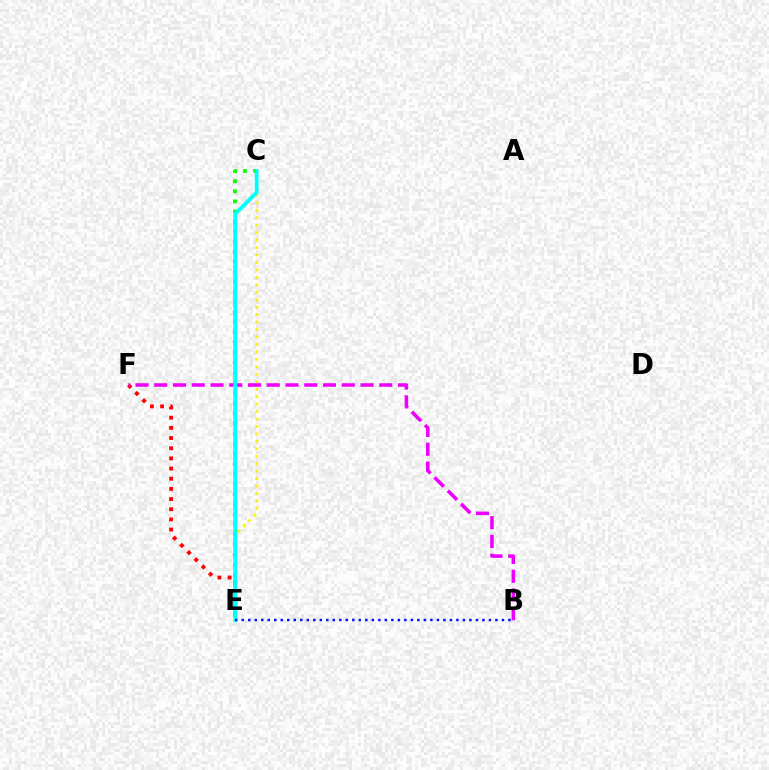{('E', 'F'): [{'color': '#ff0000', 'line_style': 'dotted', 'thickness': 2.76}], ('C', 'E'): [{'color': '#08ff00', 'line_style': 'dotted', 'thickness': 2.74}, {'color': '#fcf500', 'line_style': 'dotted', 'thickness': 2.03}, {'color': '#00fff6', 'line_style': 'solid', 'thickness': 2.76}], ('B', 'F'): [{'color': '#ee00ff', 'line_style': 'dashed', 'thickness': 2.55}], ('B', 'E'): [{'color': '#0010ff', 'line_style': 'dotted', 'thickness': 1.77}]}